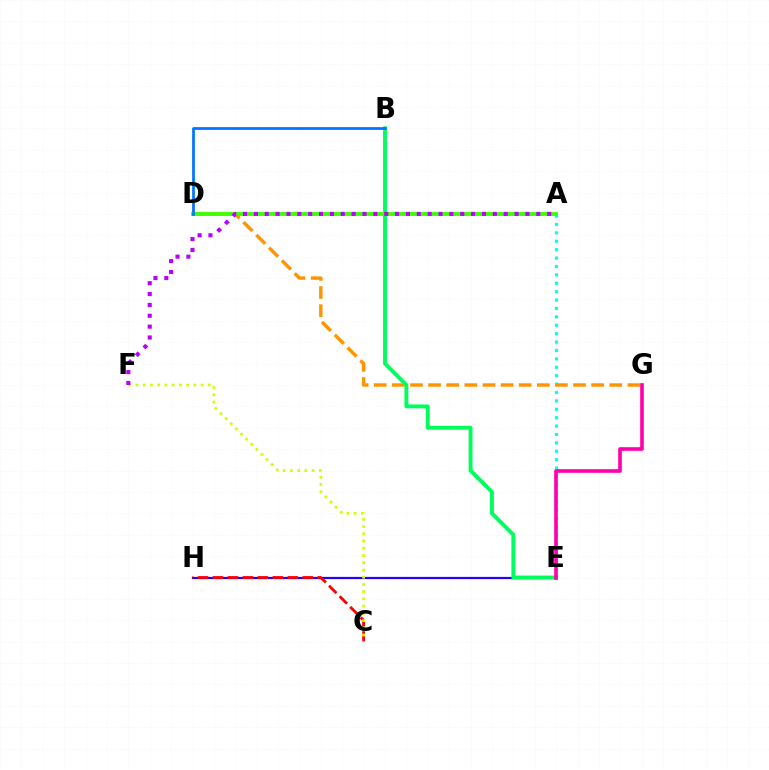{('E', 'H'): [{'color': '#2500ff', 'line_style': 'solid', 'thickness': 1.6}], ('A', 'E'): [{'color': '#00fff6', 'line_style': 'dotted', 'thickness': 2.28}], ('C', 'H'): [{'color': '#ff0000', 'line_style': 'dashed', 'thickness': 2.03}], ('D', 'G'): [{'color': '#ff9400', 'line_style': 'dashed', 'thickness': 2.46}], ('B', 'E'): [{'color': '#00ff5c', 'line_style': 'solid', 'thickness': 2.81}], ('E', 'G'): [{'color': '#ff00ac', 'line_style': 'solid', 'thickness': 2.62}], ('C', 'F'): [{'color': '#d1ff00', 'line_style': 'dotted', 'thickness': 1.96}], ('A', 'D'): [{'color': '#3dff00', 'line_style': 'solid', 'thickness': 2.78}], ('B', 'D'): [{'color': '#0074ff', 'line_style': 'solid', 'thickness': 1.97}], ('A', 'F'): [{'color': '#b900ff', 'line_style': 'dotted', 'thickness': 2.95}]}